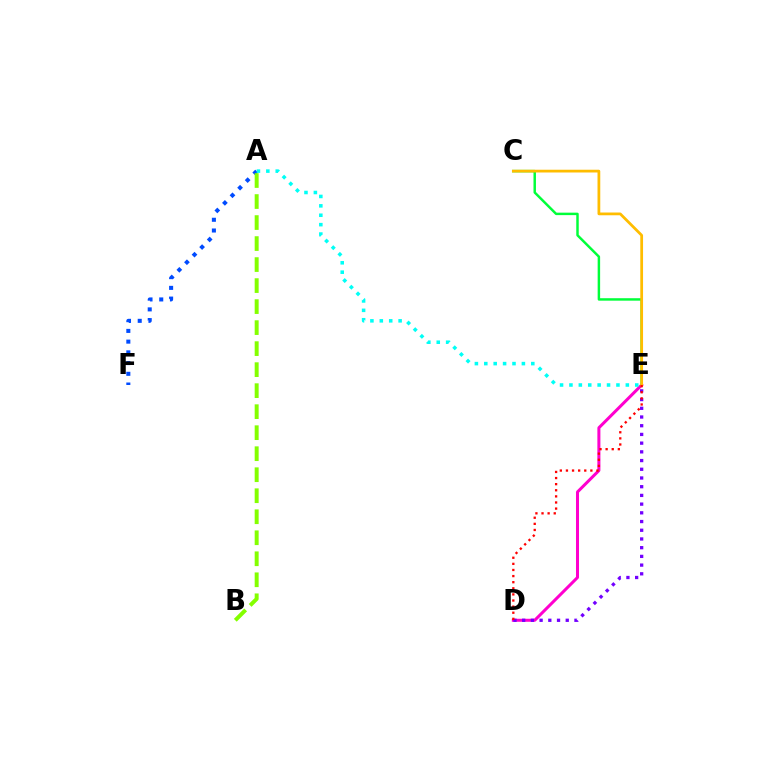{('A', 'F'): [{'color': '#004bff', 'line_style': 'dotted', 'thickness': 2.91}], ('C', 'E'): [{'color': '#00ff39', 'line_style': 'solid', 'thickness': 1.78}, {'color': '#ffbd00', 'line_style': 'solid', 'thickness': 1.99}], ('D', 'E'): [{'color': '#ff00cf', 'line_style': 'solid', 'thickness': 2.17}, {'color': '#7200ff', 'line_style': 'dotted', 'thickness': 2.37}, {'color': '#ff0000', 'line_style': 'dotted', 'thickness': 1.66}], ('A', 'E'): [{'color': '#00fff6', 'line_style': 'dotted', 'thickness': 2.55}], ('A', 'B'): [{'color': '#84ff00', 'line_style': 'dashed', 'thickness': 2.85}]}